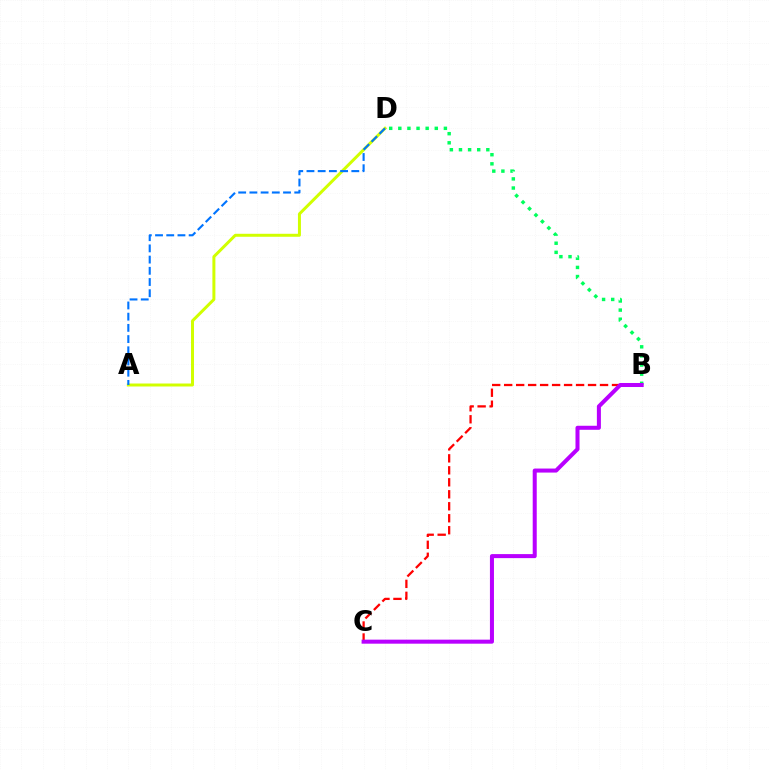{('A', 'D'): [{'color': '#d1ff00', 'line_style': 'solid', 'thickness': 2.15}, {'color': '#0074ff', 'line_style': 'dashed', 'thickness': 1.52}], ('B', 'D'): [{'color': '#00ff5c', 'line_style': 'dotted', 'thickness': 2.48}], ('B', 'C'): [{'color': '#ff0000', 'line_style': 'dashed', 'thickness': 1.63}, {'color': '#b900ff', 'line_style': 'solid', 'thickness': 2.9}]}